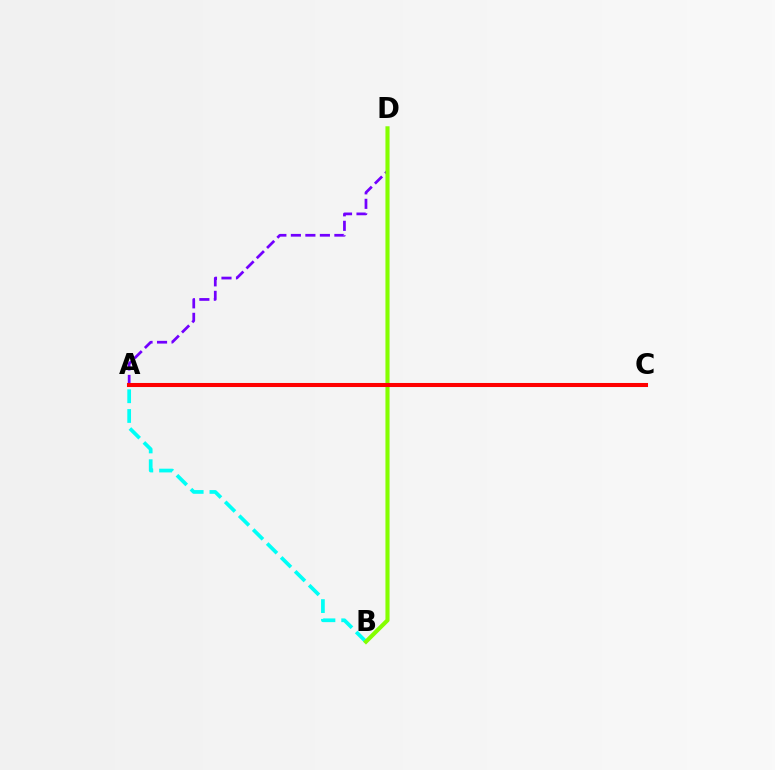{('A', 'D'): [{'color': '#7200ff', 'line_style': 'dashed', 'thickness': 1.97}], ('A', 'B'): [{'color': '#00fff6', 'line_style': 'dashed', 'thickness': 2.68}], ('B', 'D'): [{'color': '#84ff00', 'line_style': 'solid', 'thickness': 2.97}], ('A', 'C'): [{'color': '#ff0000', 'line_style': 'solid', 'thickness': 2.92}]}